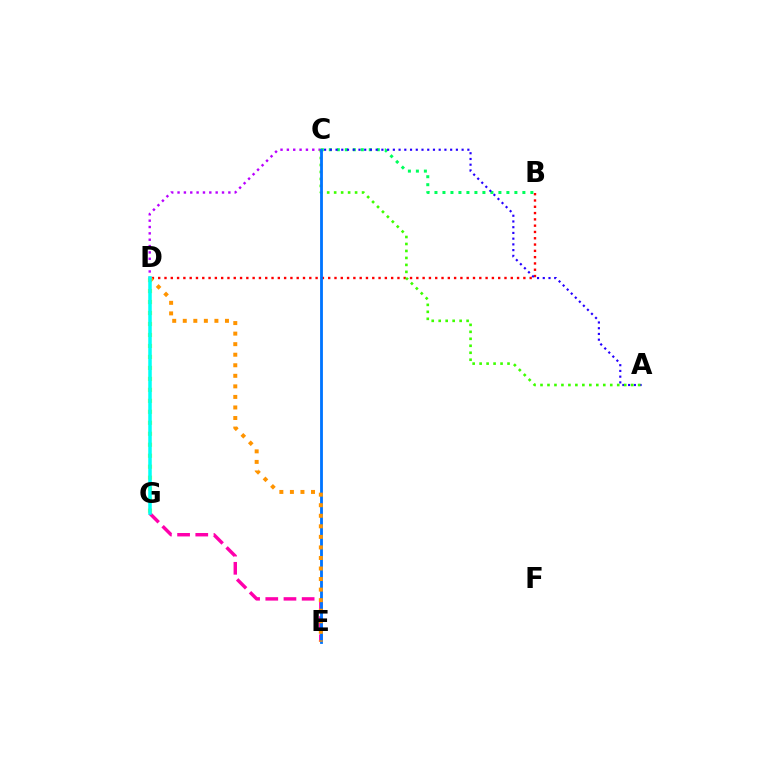{('B', 'D'): [{'color': '#ff0000', 'line_style': 'dotted', 'thickness': 1.71}], ('B', 'C'): [{'color': '#00ff5c', 'line_style': 'dotted', 'thickness': 2.17}], ('A', 'C'): [{'color': '#2500ff', 'line_style': 'dotted', 'thickness': 1.56}, {'color': '#3dff00', 'line_style': 'dotted', 'thickness': 1.89}], ('C', 'D'): [{'color': '#b900ff', 'line_style': 'dotted', 'thickness': 1.73}], ('E', 'G'): [{'color': '#ff00ac', 'line_style': 'dashed', 'thickness': 2.47}], ('C', 'E'): [{'color': '#0074ff', 'line_style': 'solid', 'thickness': 2.03}], ('D', 'G'): [{'color': '#d1ff00', 'line_style': 'dotted', 'thickness': 2.98}, {'color': '#00fff6', 'line_style': 'solid', 'thickness': 2.53}], ('D', 'E'): [{'color': '#ff9400', 'line_style': 'dotted', 'thickness': 2.87}]}